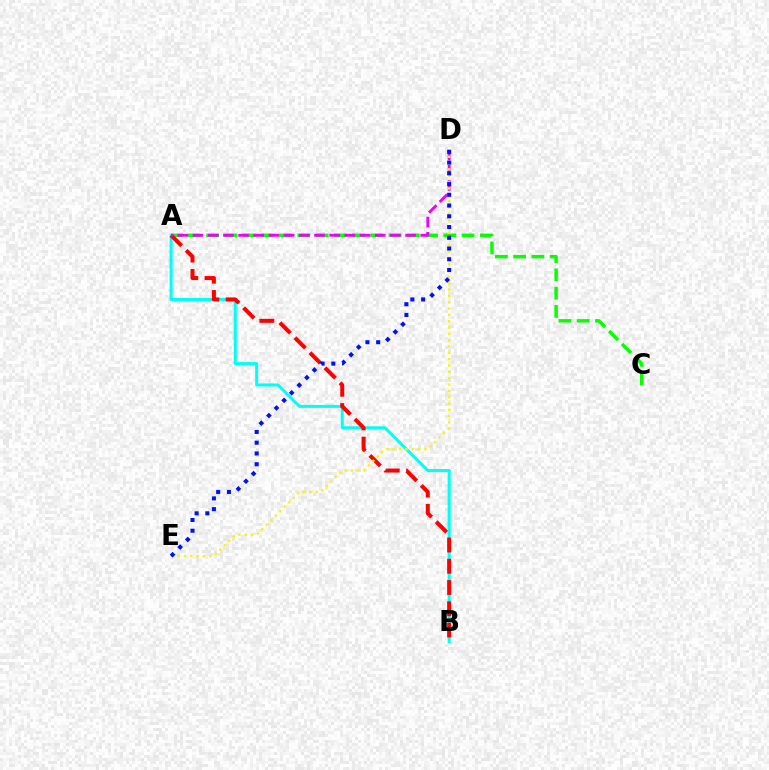{('A', 'C'): [{'color': '#08ff00', 'line_style': 'dashed', 'thickness': 2.48}], ('A', 'B'): [{'color': '#00fff6', 'line_style': 'solid', 'thickness': 2.18}, {'color': '#ff0000', 'line_style': 'dashed', 'thickness': 2.89}], ('A', 'D'): [{'color': '#ee00ff', 'line_style': 'dashed', 'thickness': 2.06}], ('D', 'E'): [{'color': '#fcf500', 'line_style': 'dotted', 'thickness': 1.72}, {'color': '#0010ff', 'line_style': 'dotted', 'thickness': 2.92}]}